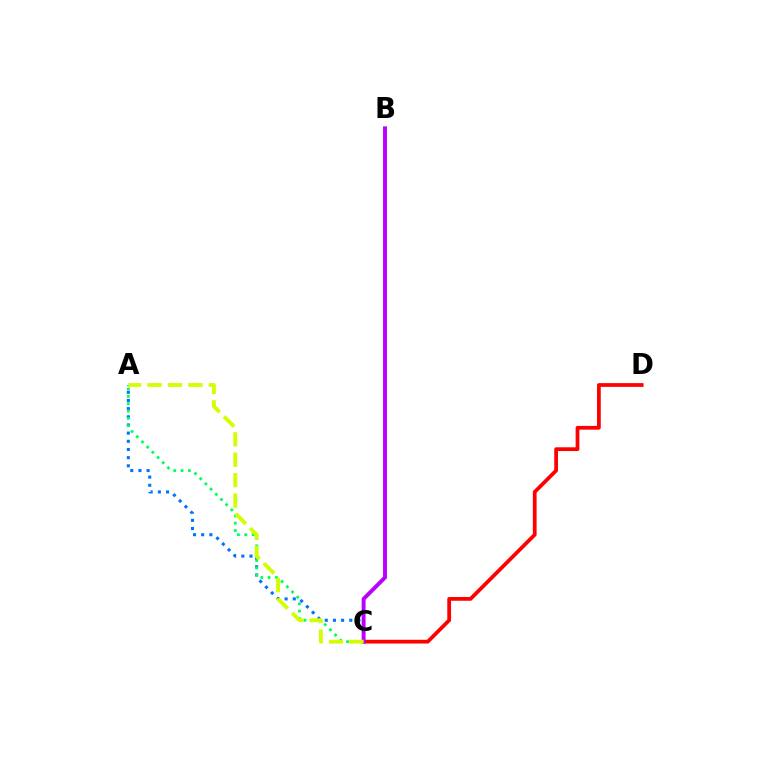{('A', 'C'): [{'color': '#0074ff', 'line_style': 'dotted', 'thickness': 2.22}, {'color': '#00ff5c', 'line_style': 'dotted', 'thickness': 2.0}, {'color': '#d1ff00', 'line_style': 'dashed', 'thickness': 2.77}], ('C', 'D'): [{'color': '#ff0000', 'line_style': 'solid', 'thickness': 2.7}], ('B', 'C'): [{'color': '#b900ff', 'line_style': 'solid', 'thickness': 2.81}]}